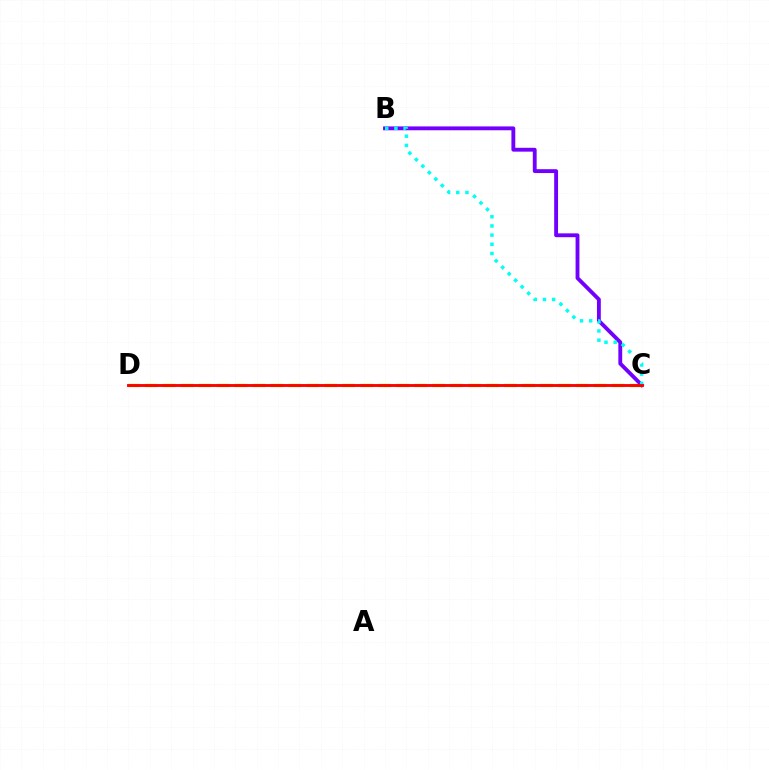{('C', 'D'): [{'color': '#84ff00', 'line_style': 'dashed', 'thickness': 2.44}, {'color': '#ff0000', 'line_style': 'solid', 'thickness': 2.07}], ('B', 'C'): [{'color': '#7200ff', 'line_style': 'solid', 'thickness': 2.77}, {'color': '#00fff6', 'line_style': 'dotted', 'thickness': 2.49}]}